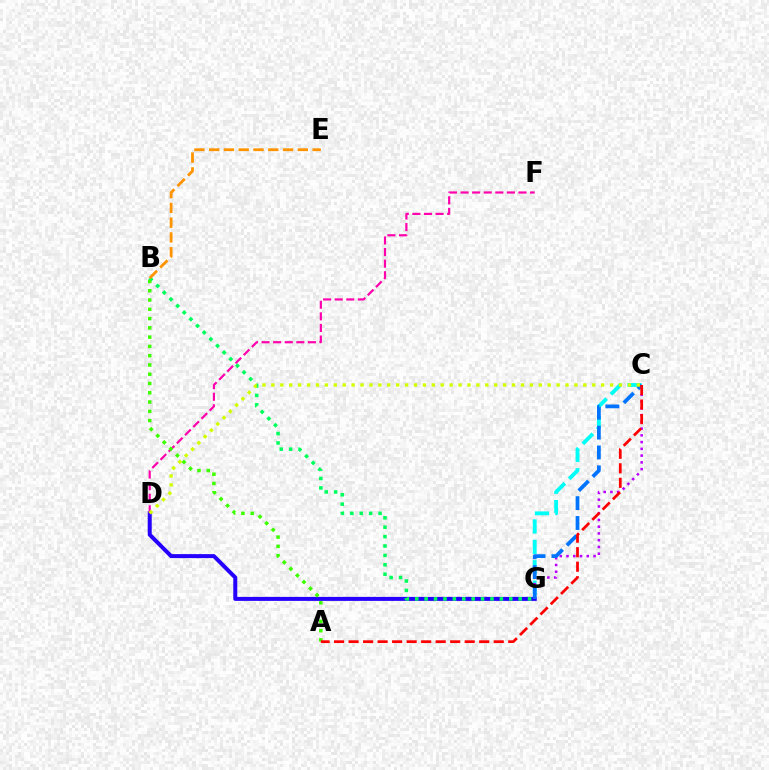{('C', 'G'): [{'color': '#00fff6', 'line_style': 'dashed', 'thickness': 2.77}, {'color': '#b900ff', 'line_style': 'dotted', 'thickness': 1.84}, {'color': '#0074ff', 'line_style': 'dashed', 'thickness': 2.7}], ('D', 'G'): [{'color': '#2500ff', 'line_style': 'solid', 'thickness': 2.88}], ('B', 'G'): [{'color': '#00ff5c', 'line_style': 'dotted', 'thickness': 2.55}], ('D', 'F'): [{'color': '#ff00ac', 'line_style': 'dashed', 'thickness': 1.57}], ('A', 'B'): [{'color': '#3dff00', 'line_style': 'dotted', 'thickness': 2.52}], ('B', 'E'): [{'color': '#ff9400', 'line_style': 'dashed', 'thickness': 2.01}], ('A', 'C'): [{'color': '#ff0000', 'line_style': 'dashed', 'thickness': 1.97}], ('C', 'D'): [{'color': '#d1ff00', 'line_style': 'dotted', 'thickness': 2.42}]}